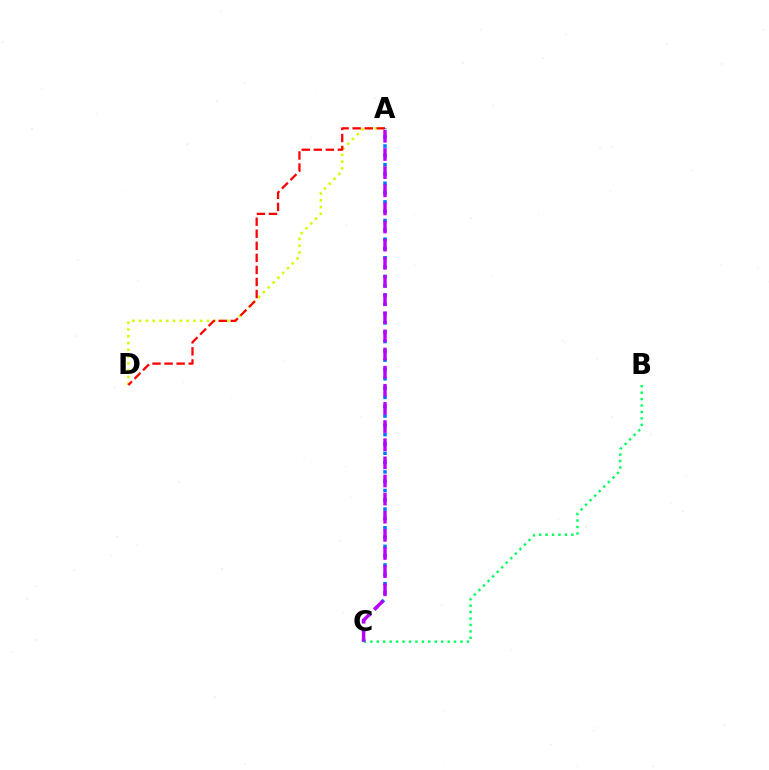{('A', 'D'): [{'color': '#d1ff00', 'line_style': 'dotted', 'thickness': 1.84}, {'color': '#ff0000', 'line_style': 'dashed', 'thickness': 1.64}], ('B', 'C'): [{'color': '#00ff5c', 'line_style': 'dotted', 'thickness': 1.75}], ('A', 'C'): [{'color': '#0074ff', 'line_style': 'dotted', 'thickness': 2.53}, {'color': '#b900ff', 'line_style': 'dashed', 'thickness': 2.46}]}